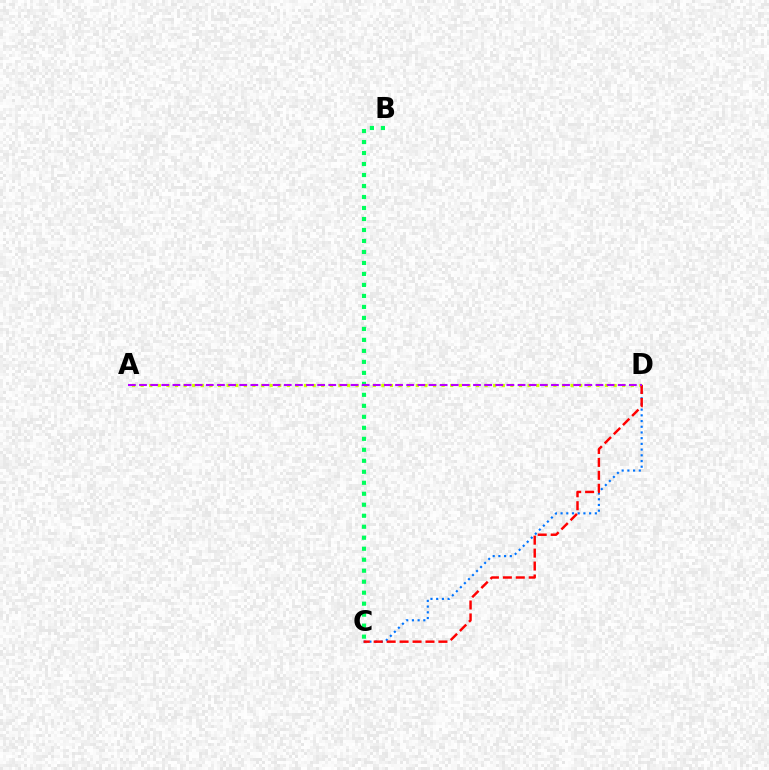{('B', 'C'): [{'color': '#00ff5c', 'line_style': 'dotted', 'thickness': 2.99}], ('C', 'D'): [{'color': '#0074ff', 'line_style': 'dotted', 'thickness': 1.55}, {'color': '#ff0000', 'line_style': 'dashed', 'thickness': 1.76}], ('A', 'D'): [{'color': '#d1ff00', 'line_style': 'dotted', 'thickness': 2.34}, {'color': '#b900ff', 'line_style': 'dashed', 'thickness': 1.51}]}